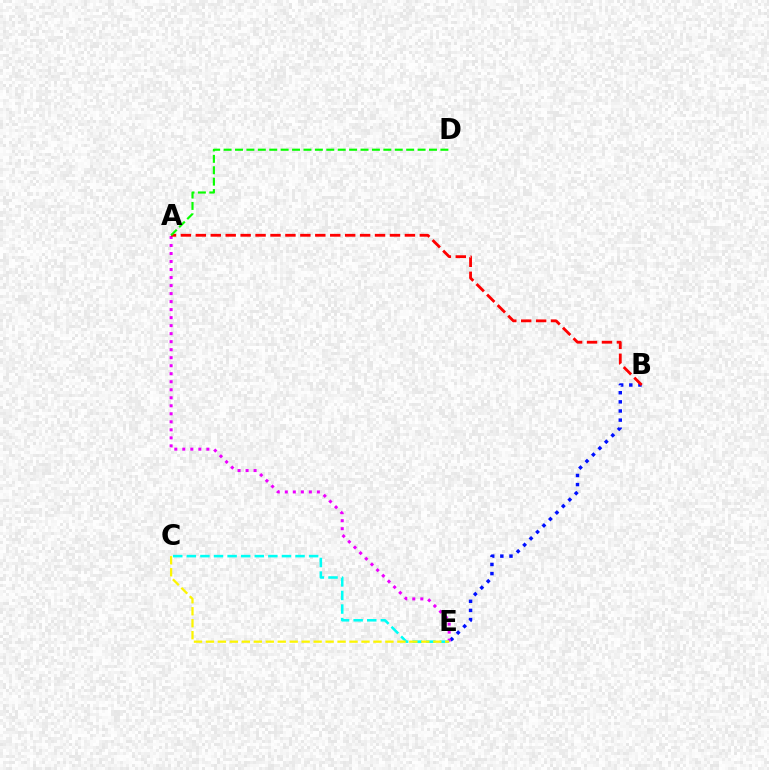{('B', 'E'): [{'color': '#0010ff', 'line_style': 'dotted', 'thickness': 2.48}], ('A', 'E'): [{'color': '#ee00ff', 'line_style': 'dotted', 'thickness': 2.18}], ('A', 'B'): [{'color': '#ff0000', 'line_style': 'dashed', 'thickness': 2.03}], ('C', 'E'): [{'color': '#00fff6', 'line_style': 'dashed', 'thickness': 1.85}, {'color': '#fcf500', 'line_style': 'dashed', 'thickness': 1.63}], ('A', 'D'): [{'color': '#08ff00', 'line_style': 'dashed', 'thickness': 1.55}]}